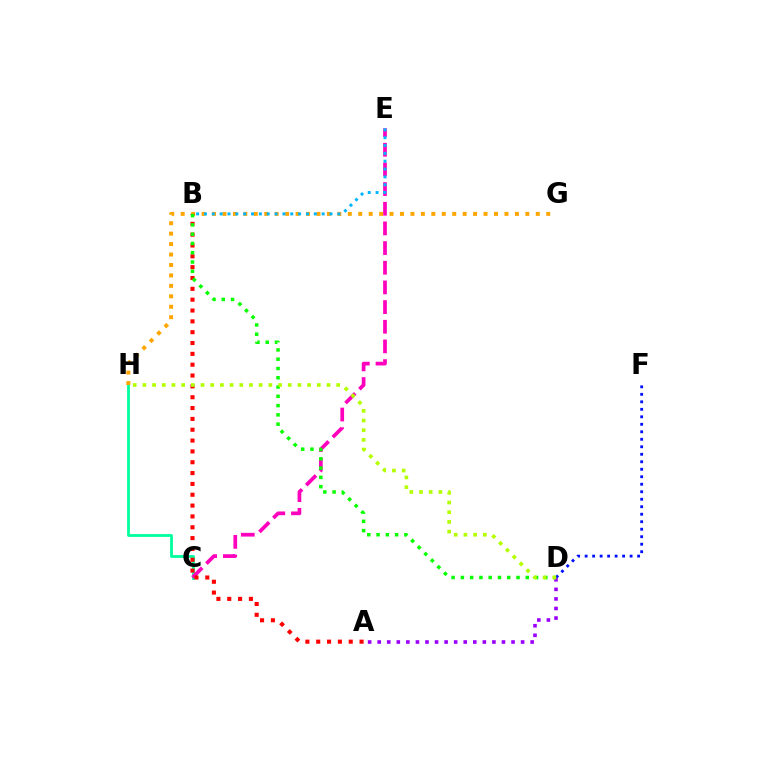{('D', 'F'): [{'color': '#0010ff', 'line_style': 'dotted', 'thickness': 2.04}], ('C', 'H'): [{'color': '#00ff9d', 'line_style': 'solid', 'thickness': 2.02}], ('C', 'E'): [{'color': '#ff00bd', 'line_style': 'dashed', 'thickness': 2.67}], ('G', 'H'): [{'color': '#ffa500', 'line_style': 'dotted', 'thickness': 2.84}], ('A', 'B'): [{'color': '#ff0000', 'line_style': 'dotted', 'thickness': 2.94}], ('A', 'D'): [{'color': '#9b00ff', 'line_style': 'dotted', 'thickness': 2.6}], ('B', 'D'): [{'color': '#08ff00', 'line_style': 'dotted', 'thickness': 2.52}], ('D', 'H'): [{'color': '#b3ff00', 'line_style': 'dotted', 'thickness': 2.63}], ('B', 'E'): [{'color': '#00b5ff', 'line_style': 'dotted', 'thickness': 2.13}]}